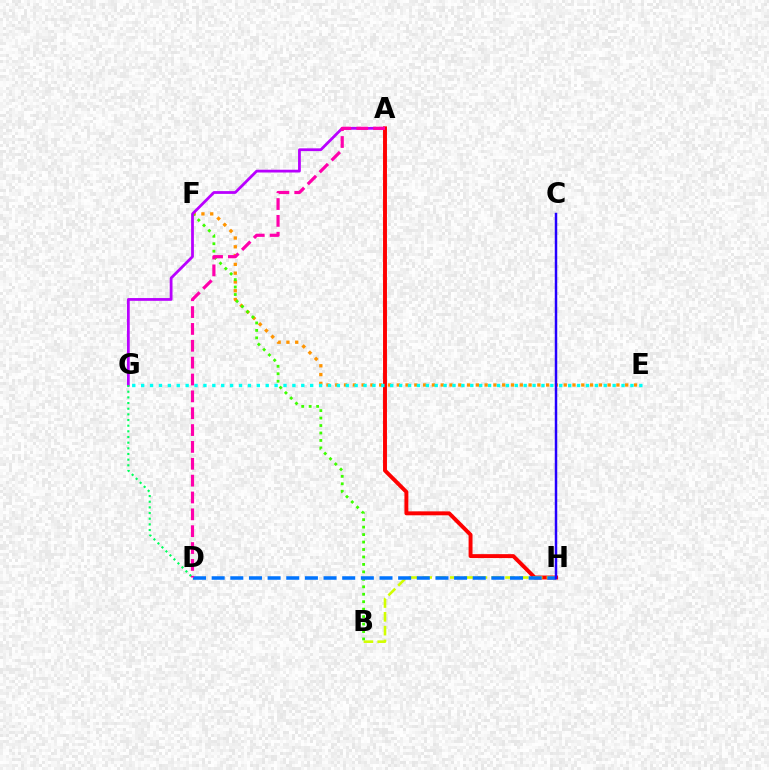{('E', 'F'): [{'color': '#ff9400', 'line_style': 'dotted', 'thickness': 2.39}], ('B', 'F'): [{'color': '#3dff00', 'line_style': 'dotted', 'thickness': 2.03}], ('A', 'G'): [{'color': '#b900ff', 'line_style': 'solid', 'thickness': 2.0}], ('A', 'H'): [{'color': '#ff0000', 'line_style': 'solid', 'thickness': 2.83}], ('D', 'G'): [{'color': '#00ff5c', 'line_style': 'dotted', 'thickness': 1.54}], ('B', 'H'): [{'color': '#d1ff00', 'line_style': 'dashed', 'thickness': 1.88}], ('D', 'H'): [{'color': '#0074ff', 'line_style': 'dashed', 'thickness': 2.53}], ('C', 'H'): [{'color': '#2500ff', 'line_style': 'solid', 'thickness': 1.78}], ('E', 'G'): [{'color': '#00fff6', 'line_style': 'dotted', 'thickness': 2.42}], ('A', 'D'): [{'color': '#ff00ac', 'line_style': 'dashed', 'thickness': 2.29}]}